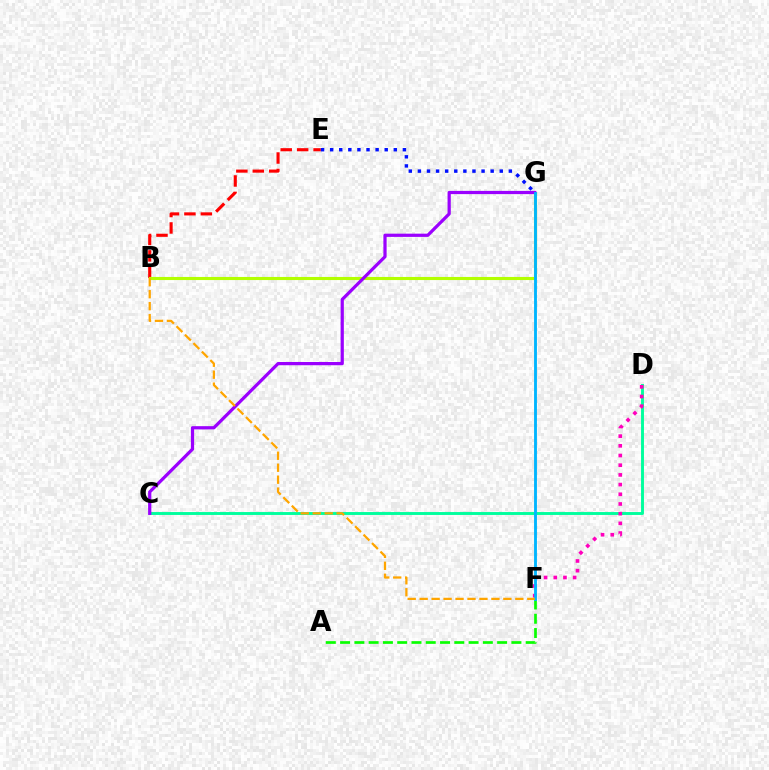{('C', 'D'): [{'color': '#00ff9d', 'line_style': 'solid', 'thickness': 2.09}], ('B', 'E'): [{'color': '#ff0000', 'line_style': 'dashed', 'thickness': 2.23}], ('D', 'F'): [{'color': '#ff00bd', 'line_style': 'dotted', 'thickness': 2.63}], ('A', 'F'): [{'color': '#08ff00', 'line_style': 'dashed', 'thickness': 1.94}], ('B', 'G'): [{'color': '#b3ff00', 'line_style': 'solid', 'thickness': 2.23}], ('C', 'G'): [{'color': '#9b00ff', 'line_style': 'solid', 'thickness': 2.32}], ('E', 'G'): [{'color': '#0010ff', 'line_style': 'dotted', 'thickness': 2.47}], ('F', 'G'): [{'color': '#00b5ff', 'line_style': 'solid', 'thickness': 2.06}], ('B', 'F'): [{'color': '#ffa500', 'line_style': 'dashed', 'thickness': 1.62}]}